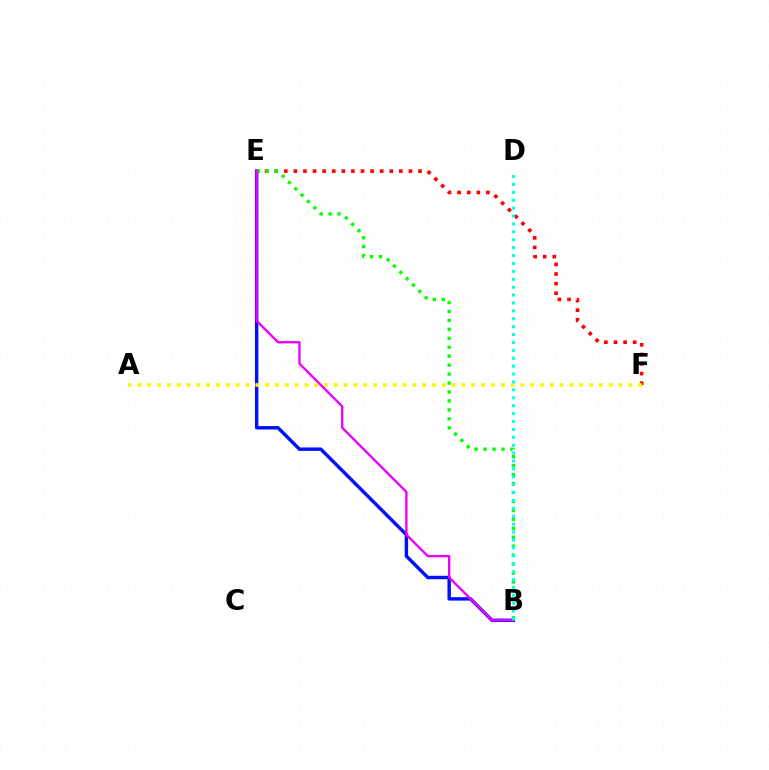{('E', 'F'): [{'color': '#ff0000', 'line_style': 'dotted', 'thickness': 2.61}], ('B', 'E'): [{'color': '#0010ff', 'line_style': 'solid', 'thickness': 2.47}, {'color': '#08ff00', 'line_style': 'dotted', 'thickness': 2.43}, {'color': '#ee00ff', 'line_style': 'solid', 'thickness': 1.69}], ('A', 'F'): [{'color': '#fcf500', 'line_style': 'dotted', 'thickness': 2.67}], ('B', 'D'): [{'color': '#00fff6', 'line_style': 'dotted', 'thickness': 2.15}]}